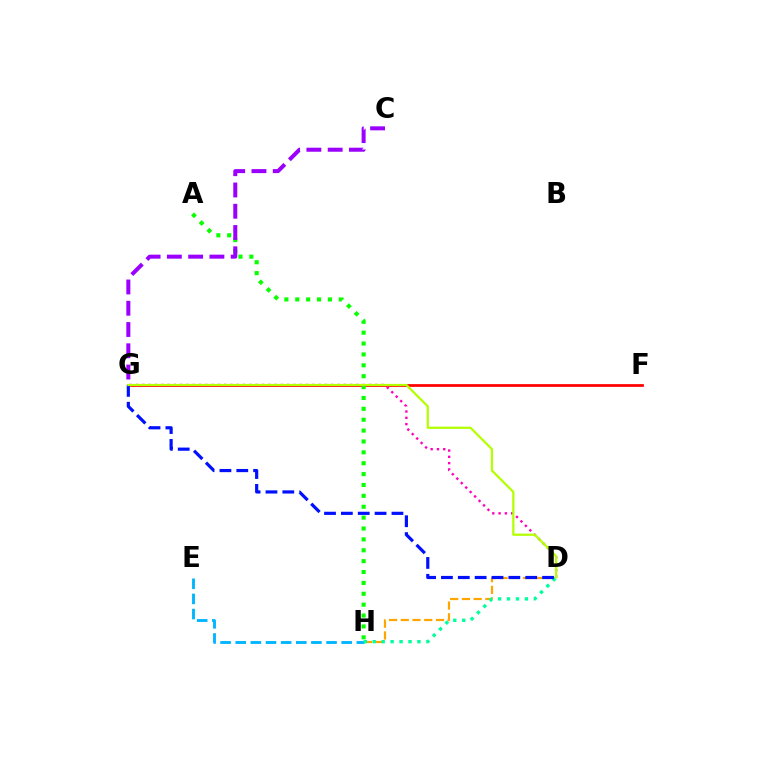{('F', 'G'): [{'color': '#ff0000', 'line_style': 'solid', 'thickness': 1.98}], ('A', 'H'): [{'color': '#08ff00', 'line_style': 'dotted', 'thickness': 2.96}], ('D', 'H'): [{'color': '#ffa500', 'line_style': 'dashed', 'thickness': 1.59}, {'color': '#00ff9d', 'line_style': 'dotted', 'thickness': 2.43}], ('E', 'H'): [{'color': '#00b5ff', 'line_style': 'dashed', 'thickness': 2.06}], ('C', 'G'): [{'color': '#9b00ff', 'line_style': 'dashed', 'thickness': 2.89}], ('D', 'G'): [{'color': '#ff00bd', 'line_style': 'dotted', 'thickness': 1.71}, {'color': '#0010ff', 'line_style': 'dashed', 'thickness': 2.29}, {'color': '#b3ff00', 'line_style': 'solid', 'thickness': 1.61}]}